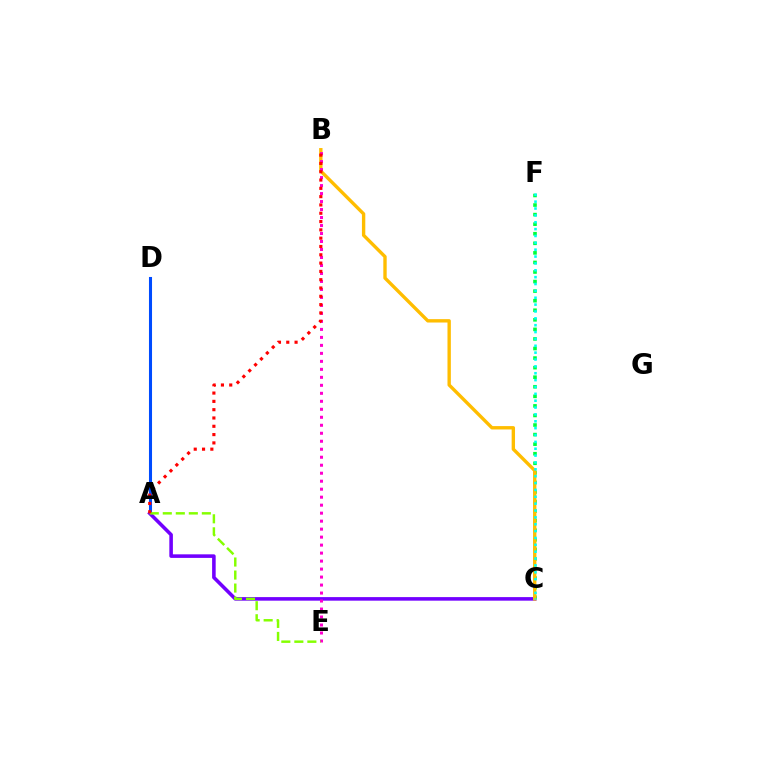{('A', 'D'): [{'color': '#004bff', 'line_style': 'solid', 'thickness': 2.2}], ('A', 'C'): [{'color': '#7200ff', 'line_style': 'solid', 'thickness': 2.57}], ('C', 'F'): [{'color': '#00ff39', 'line_style': 'dotted', 'thickness': 2.6}, {'color': '#00fff6', 'line_style': 'dotted', 'thickness': 1.86}], ('B', 'C'): [{'color': '#ffbd00', 'line_style': 'solid', 'thickness': 2.43}], ('B', 'E'): [{'color': '#ff00cf', 'line_style': 'dotted', 'thickness': 2.17}], ('A', 'E'): [{'color': '#84ff00', 'line_style': 'dashed', 'thickness': 1.77}], ('A', 'B'): [{'color': '#ff0000', 'line_style': 'dotted', 'thickness': 2.26}]}